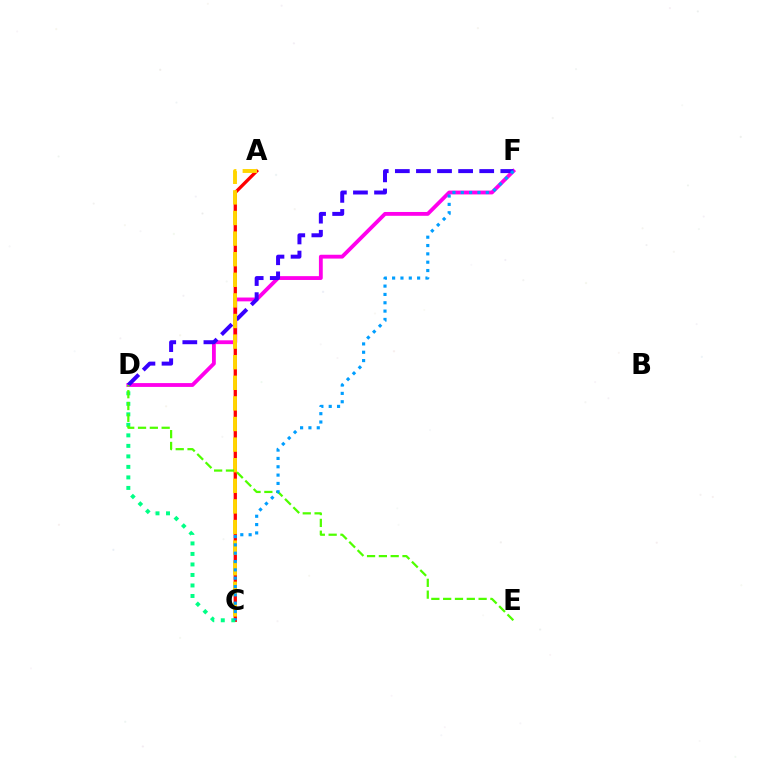{('D', 'F'): [{'color': '#ff00ed', 'line_style': 'solid', 'thickness': 2.76}, {'color': '#3700ff', 'line_style': 'dashed', 'thickness': 2.87}], ('A', 'C'): [{'color': '#ff0000', 'line_style': 'solid', 'thickness': 2.38}, {'color': '#ffd500', 'line_style': 'dashed', 'thickness': 2.8}], ('C', 'D'): [{'color': '#00ff86', 'line_style': 'dotted', 'thickness': 2.86}], ('D', 'E'): [{'color': '#4fff00', 'line_style': 'dashed', 'thickness': 1.61}], ('C', 'F'): [{'color': '#009eff', 'line_style': 'dotted', 'thickness': 2.26}]}